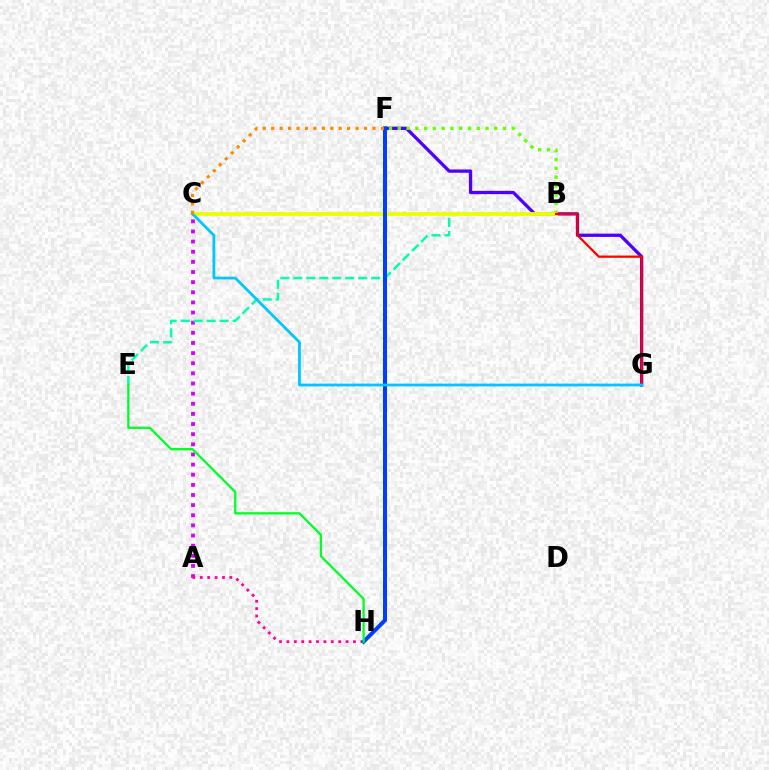{('A', 'C'): [{'color': '#d600ff', 'line_style': 'dotted', 'thickness': 2.75}], ('F', 'G'): [{'color': '#4f00ff', 'line_style': 'solid', 'thickness': 2.37}], ('A', 'H'): [{'color': '#ff00a0', 'line_style': 'dotted', 'thickness': 2.01}], ('B', 'E'): [{'color': '#00ffaf', 'line_style': 'dashed', 'thickness': 1.76}], ('B', 'F'): [{'color': '#66ff00', 'line_style': 'dotted', 'thickness': 2.38}], ('B', 'C'): [{'color': '#eeff00', 'line_style': 'solid', 'thickness': 2.76}], ('B', 'G'): [{'color': '#ff0000', 'line_style': 'solid', 'thickness': 1.63}], ('F', 'H'): [{'color': '#003fff', 'line_style': 'solid', 'thickness': 2.89}], ('C', 'G'): [{'color': '#00c7ff', 'line_style': 'solid', 'thickness': 2.0}], ('C', 'F'): [{'color': '#ff8800', 'line_style': 'dotted', 'thickness': 2.29}], ('E', 'H'): [{'color': '#00ff27', 'line_style': 'solid', 'thickness': 1.64}]}